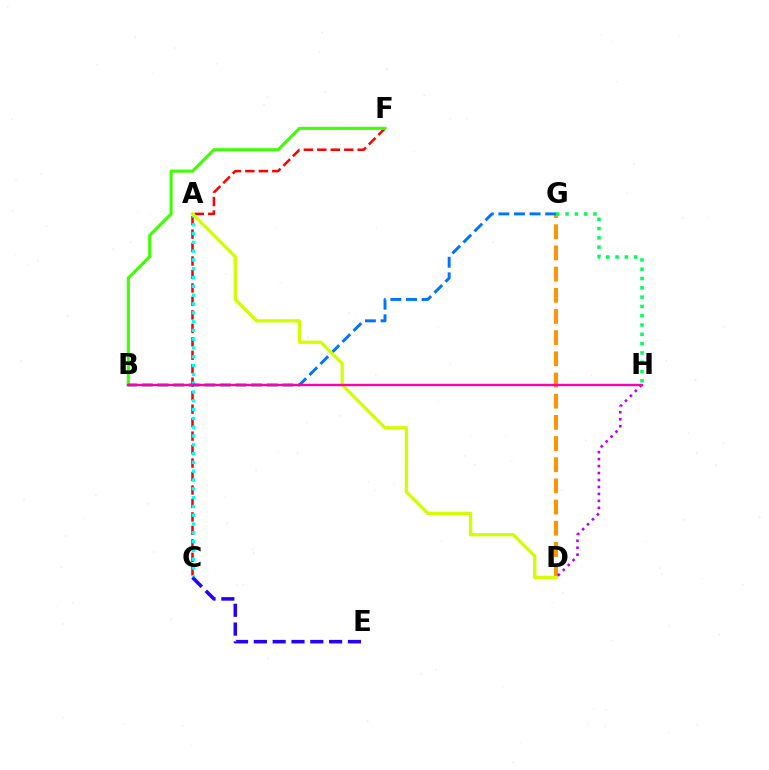{('C', 'F'): [{'color': '#ff0000', 'line_style': 'dashed', 'thickness': 1.83}], ('D', 'G'): [{'color': '#ff9400', 'line_style': 'dashed', 'thickness': 2.88}], ('B', 'F'): [{'color': '#3dff00', 'line_style': 'solid', 'thickness': 2.19}], ('A', 'C'): [{'color': '#00fff6', 'line_style': 'dotted', 'thickness': 2.39}], ('C', 'E'): [{'color': '#2500ff', 'line_style': 'dashed', 'thickness': 2.56}], ('D', 'H'): [{'color': '#b900ff', 'line_style': 'dotted', 'thickness': 1.89}], ('B', 'G'): [{'color': '#0074ff', 'line_style': 'dashed', 'thickness': 2.12}], ('A', 'D'): [{'color': '#d1ff00', 'line_style': 'solid', 'thickness': 2.37}], ('B', 'H'): [{'color': '#ff00ac', 'line_style': 'solid', 'thickness': 1.72}], ('G', 'H'): [{'color': '#00ff5c', 'line_style': 'dotted', 'thickness': 2.53}]}